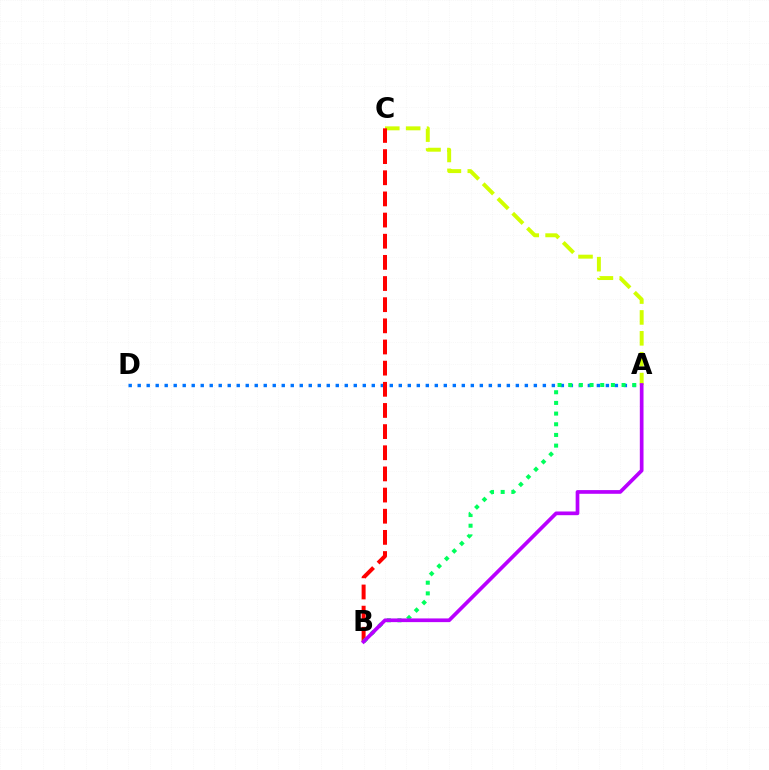{('A', 'D'): [{'color': '#0074ff', 'line_style': 'dotted', 'thickness': 2.45}], ('A', 'C'): [{'color': '#d1ff00', 'line_style': 'dashed', 'thickness': 2.84}], ('B', 'C'): [{'color': '#ff0000', 'line_style': 'dashed', 'thickness': 2.87}], ('A', 'B'): [{'color': '#00ff5c', 'line_style': 'dotted', 'thickness': 2.9}, {'color': '#b900ff', 'line_style': 'solid', 'thickness': 2.66}]}